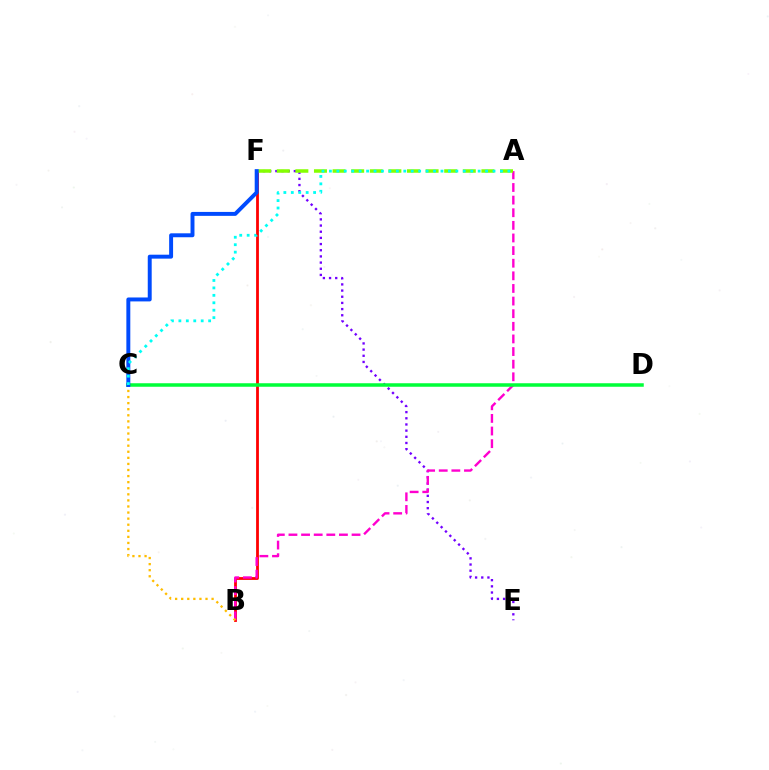{('B', 'F'): [{'color': '#ff0000', 'line_style': 'solid', 'thickness': 2.01}], ('E', 'F'): [{'color': '#7200ff', 'line_style': 'dotted', 'thickness': 1.68}], ('A', 'B'): [{'color': '#ff00cf', 'line_style': 'dashed', 'thickness': 1.71}], ('A', 'F'): [{'color': '#84ff00', 'line_style': 'dashed', 'thickness': 2.53}], ('B', 'C'): [{'color': '#ffbd00', 'line_style': 'dotted', 'thickness': 1.65}], ('C', 'D'): [{'color': '#00ff39', 'line_style': 'solid', 'thickness': 2.52}], ('C', 'F'): [{'color': '#004bff', 'line_style': 'solid', 'thickness': 2.83}], ('A', 'C'): [{'color': '#00fff6', 'line_style': 'dotted', 'thickness': 2.02}]}